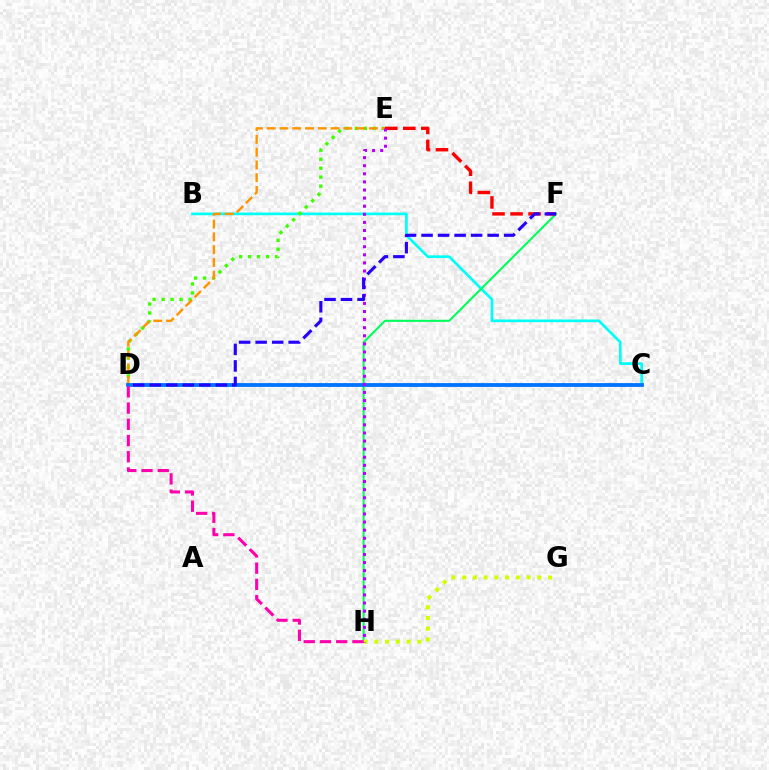{('B', 'C'): [{'color': '#00fff6', 'line_style': 'solid', 'thickness': 1.94}], ('F', 'H'): [{'color': '#00ff5c', 'line_style': 'solid', 'thickness': 1.5}], ('E', 'F'): [{'color': '#ff0000', 'line_style': 'dashed', 'thickness': 2.45}], ('D', 'E'): [{'color': '#3dff00', 'line_style': 'dotted', 'thickness': 2.44}, {'color': '#ff9400', 'line_style': 'dashed', 'thickness': 1.74}], ('G', 'H'): [{'color': '#d1ff00', 'line_style': 'dotted', 'thickness': 2.91}], ('C', 'D'): [{'color': '#0074ff', 'line_style': 'solid', 'thickness': 2.74}], ('E', 'H'): [{'color': '#b900ff', 'line_style': 'dotted', 'thickness': 2.2}], ('D', 'H'): [{'color': '#ff00ac', 'line_style': 'dashed', 'thickness': 2.2}], ('D', 'F'): [{'color': '#2500ff', 'line_style': 'dashed', 'thickness': 2.24}]}